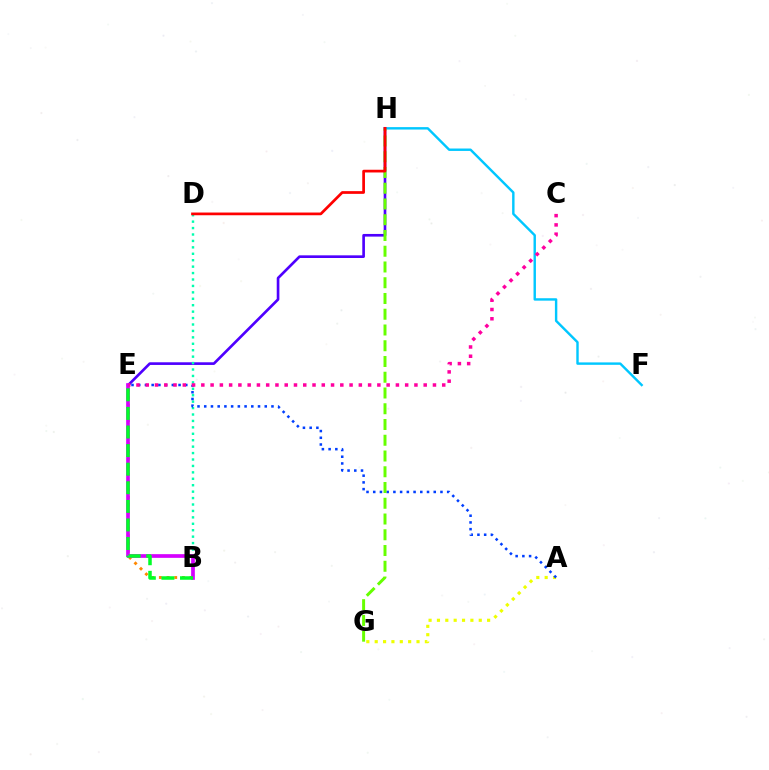{('F', 'H'): [{'color': '#00c7ff', 'line_style': 'solid', 'thickness': 1.74}], ('E', 'H'): [{'color': '#4f00ff', 'line_style': 'solid', 'thickness': 1.91}], ('A', 'G'): [{'color': '#eeff00', 'line_style': 'dotted', 'thickness': 2.27}], ('B', 'E'): [{'color': '#ff8800', 'line_style': 'dotted', 'thickness': 2.08}, {'color': '#d600ff', 'line_style': 'solid', 'thickness': 2.66}, {'color': '#00ff27', 'line_style': 'dashed', 'thickness': 2.53}], ('B', 'D'): [{'color': '#00ffaf', 'line_style': 'dotted', 'thickness': 1.75}], ('A', 'E'): [{'color': '#003fff', 'line_style': 'dotted', 'thickness': 1.83}], ('G', 'H'): [{'color': '#66ff00', 'line_style': 'dashed', 'thickness': 2.14}], ('C', 'E'): [{'color': '#ff00a0', 'line_style': 'dotted', 'thickness': 2.52}], ('D', 'H'): [{'color': '#ff0000', 'line_style': 'solid', 'thickness': 1.96}]}